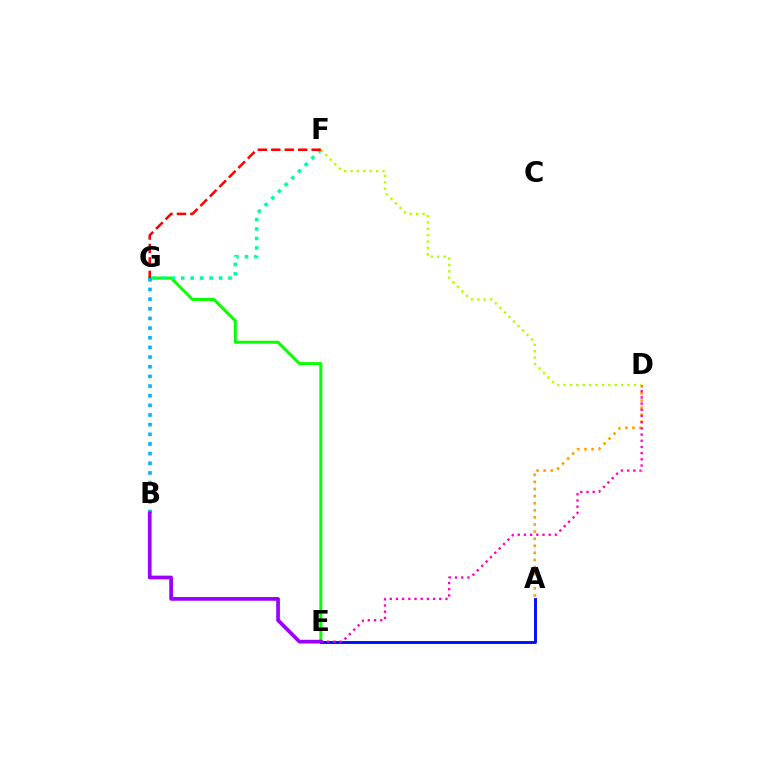{('A', 'D'): [{'color': '#ffa500', 'line_style': 'dotted', 'thickness': 1.93}], ('E', 'G'): [{'color': '#08ff00', 'line_style': 'solid', 'thickness': 2.15}], ('A', 'E'): [{'color': '#0010ff', 'line_style': 'solid', 'thickness': 2.1}], ('D', 'E'): [{'color': '#ff00bd', 'line_style': 'dotted', 'thickness': 1.68}], ('F', 'G'): [{'color': '#00ff9d', 'line_style': 'dotted', 'thickness': 2.57}, {'color': '#ff0000', 'line_style': 'dashed', 'thickness': 1.83}], ('B', 'G'): [{'color': '#00b5ff', 'line_style': 'dotted', 'thickness': 2.62}], ('D', 'F'): [{'color': '#b3ff00', 'line_style': 'dotted', 'thickness': 1.74}], ('B', 'E'): [{'color': '#9b00ff', 'line_style': 'solid', 'thickness': 2.67}]}